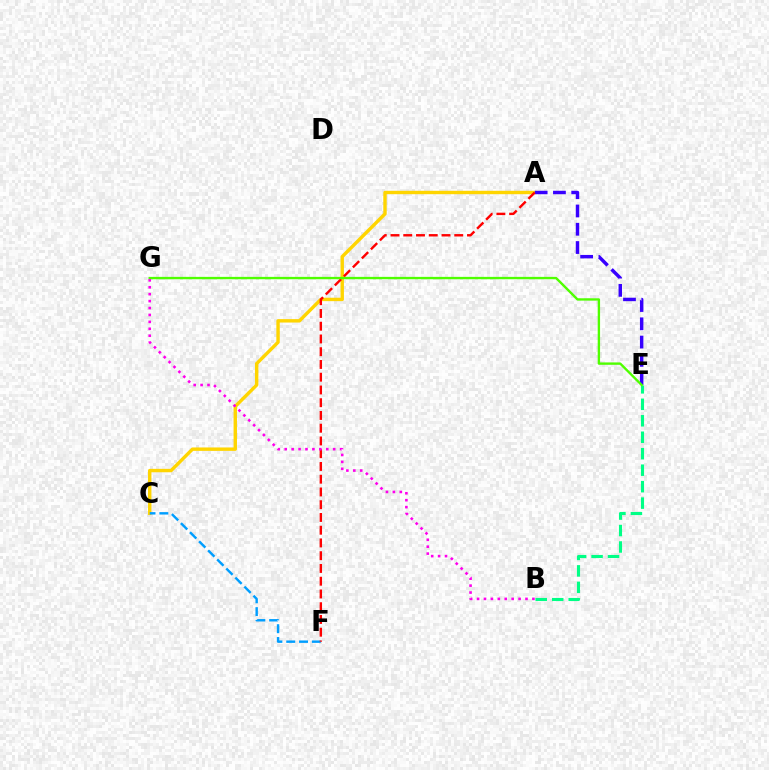{('A', 'C'): [{'color': '#ffd500', 'line_style': 'solid', 'thickness': 2.45}], ('C', 'F'): [{'color': '#009eff', 'line_style': 'dashed', 'thickness': 1.74}], ('A', 'E'): [{'color': '#3700ff', 'line_style': 'dashed', 'thickness': 2.48}], ('B', 'E'): [{'color': '#00ff86', 'line_style': 'dashed', 'thickness': 2.24}], ('A', 'F'): [{'color': '#ff0000', 'line_style': 'dashed', 'thickness': 1.73}], ('E', 'G'): [{'color': '#4fff00', 'line_style': 'solid', 'thickness': 1.7}], ('B', 'G'): [{'color': '#ff00ed', 'line_style': 'dotted', 'thickness': 1.88}]}